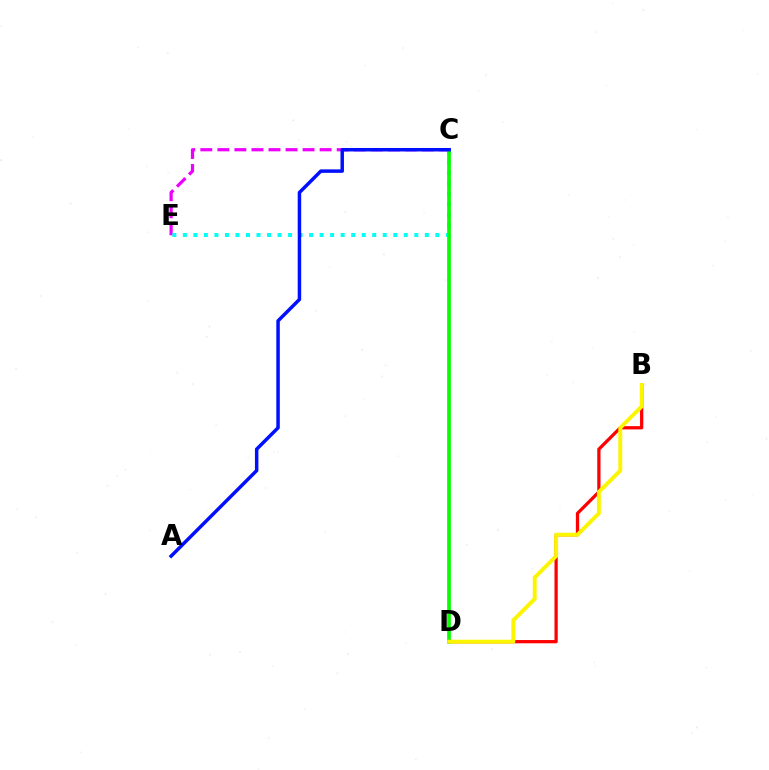{('C', 'E'): [{'color': '#ee00ff', 'line_style': 'dashed', 'thickness': 2.32}, {'color': '#00fff6', 'line_style': 'dotted', 'thickness': 2.86}], ('B', 'D'): [{'color': '#ff0000', 'line_style': 'solid', 'thickness': 2.35}, {'color': '#fcf500', 'line_style': 'solid', 'thickness': 2.82}], ('C', 'D'): [{'color': '#08ff00', 'line_style': 'solid', 'thickness': 2.66}], ('A', 'C'): [{'color': '#0010ff', 'line_style': 'solid', 'thickness': 2.5}]}